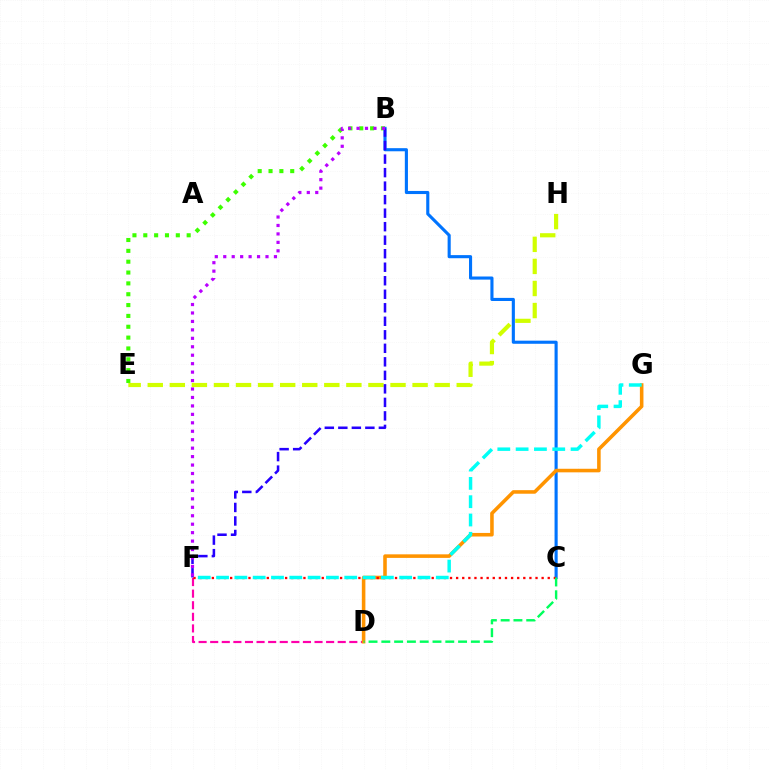{('B', 'C'): [{'color': '#0074ff', 'line_style': 'solid', 'thickness': 2.24}], ('B', 'E'): [{'color': '#3dff00', 'line_style': 'dotted', 'thickness': 2.95}], ('E', 'H'): [{'color': '#d1ff00', 'line_style': 'dashed', 'thickness': 3.0}], ('B', 'F'): [{'color': '#2500ff', 'line_style': 'dashed', 'thickness': 1.84}, {'color': '#b900ff', 'line_style': 'dotted', 'thickness': 2.3}], ('D', 'F'): [{'color': '#ff00ac', 'line_style': 'dashed', 'thickness': 1.57}], ('D', 'G'): [{'color': '#ff9400', 'line_style': 'solid', 'thickness': 2.56}], ('C', 'F'): [{'color': '#ff0000', 'line_style': 'dotted', 'thickness': 1.66}], ('F', 'G'): [{'color': '#00fff6', 'line_style': 'dashed', 'thickness': 2.49}], ('C', 'D'): [{'color': '#00ff5c', 'line_style': 'dashed', 'thickness': 1.74}]}